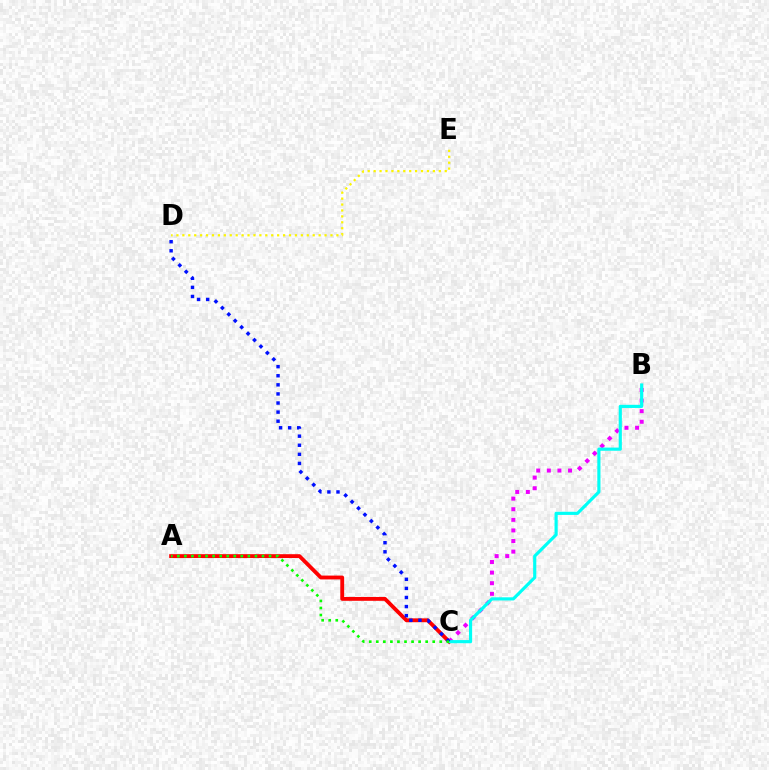{('A', 'C'): [{'color': '#ff0000', 'line_style': 'solid', 'thickness': 2.77}, {'color': '#08ff00', 'line_style': 'dotted', 'thickness': 1.92}], ('B', 'C'): [{'color': '#ee00ff', 'line_style': 'dotted', 'thickness': 2.88}, {'color': '#00fff6', 'line_style': 'solid', 'thickness': 2.27}], ('D', 'E'): [{'color': '#fcf500', 'line_style': 'dotted', 'thickness': 1.61}], ('C', 'D'): [{'color': '#0010ff', 'line_style': 'dotted', 'thickness': 2.47}]}